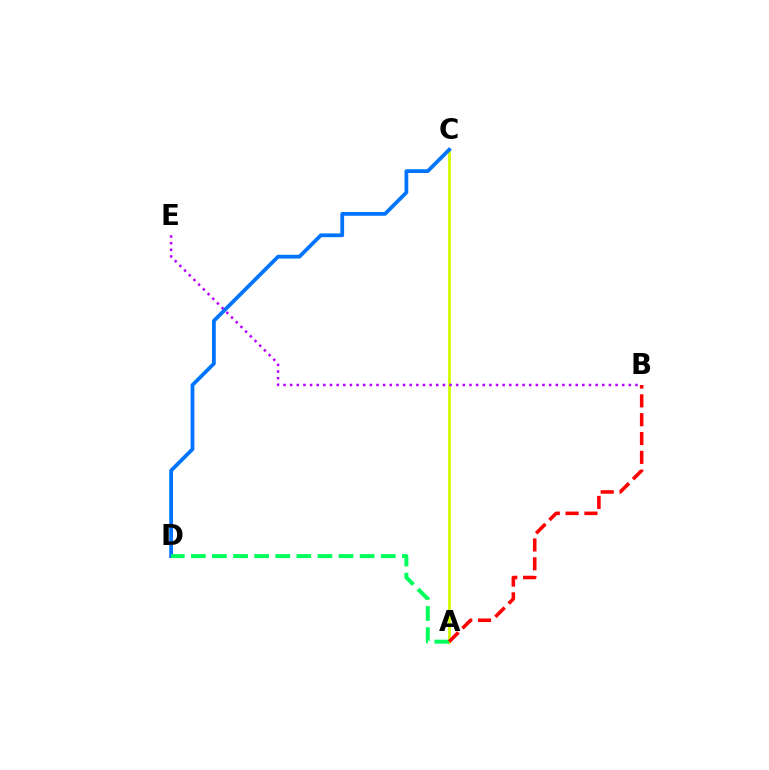{('A', 'C'): [{'color': '#d1ff00', 'line_style': 'solid', 'thickness': 2.02}], ('B', 'E'): [{'color': '#b900ff', 'line_style': 'dotted', 'thickness': 1.8}], ('C', 'D'): [{'color': '#0074ff', 'line_style': 'solid', 'thickness': 2.71}], ('A', 'D'): [{'color': '#00ff5c', 'line_style': 'dashed', 'thickness': 2.87}], ('A', 'B'): [{'color': '#ff0000', 'line_style': 'dashed', 'thickness': 2.56}]}